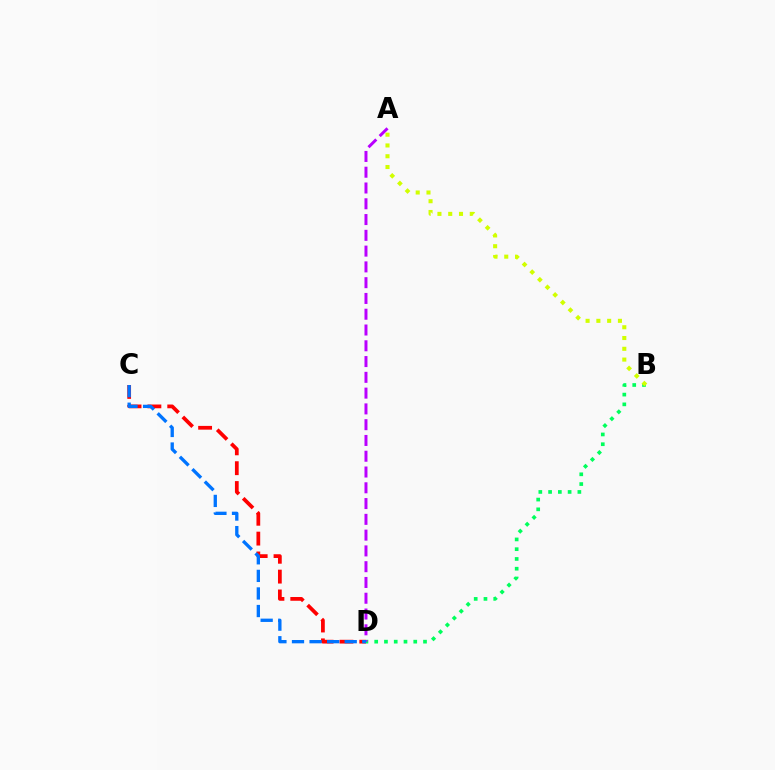{('C', 'D'): [{'color': '#ff0000', 'line_style': 'dashed', 'thickness': 2.7}, {'color': '#0074ff', 'line_style': 'dashed', 'thickness': 2.39}], ('B', 'D'): [{'color': '#00ff5c', 'line_style': 'dotted', 'thickness': 2.65}], ('A', 'D'): [{'color': '#b900ff', 'line_style': 'dashed', 'thickness': 2.14}], ('A', 'B'): [{'color': '#d1ff00', 'line_style': 'dotted', 'thickness': 2.93}]}